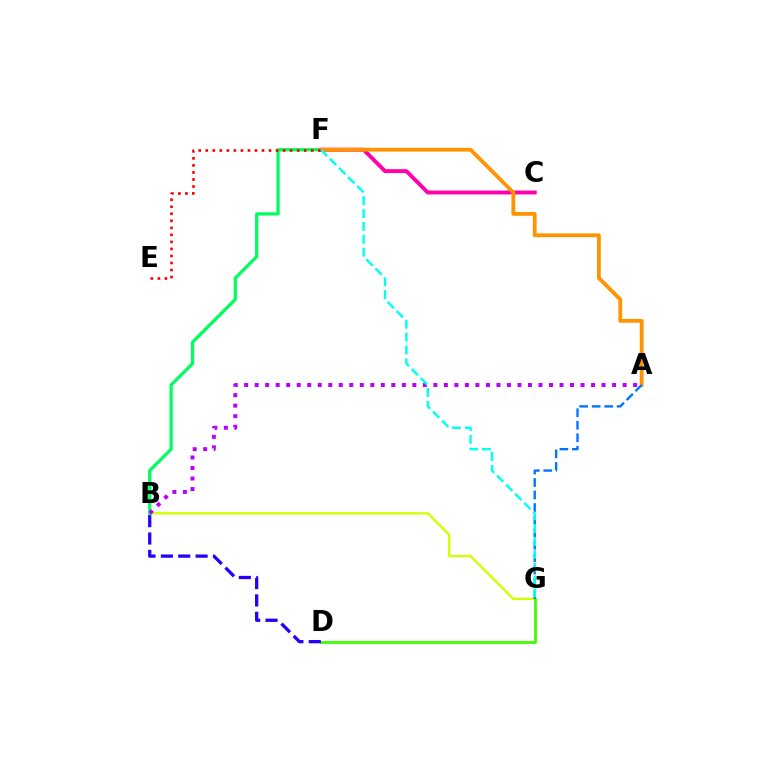{('B', 'G'): [{'color': '#d1ff00', 'line_style': 'solid', 'thickness': 1.68}], ('D', 'G'): [{'color': '#3dff00', 'line_style': 'solid', 'thickness': 2.0}], ('B', 'F'): [{'color': '#00ff5c', 'line_style': 'solid', 'thickness': 2.34}], ('C', 'F'): [{'color': '#ff00ac', 'line_style': 'solid', 'thickness': 2.82}], ('B', 'D'): [{'color': '#2500ff', 'line_style': 'dashed', 'thickness': 2.36}], ('A', 'B'): [{'color': '#b900ff', 'line_style': 'dotted', 'thickness': 2.86}], ('A', 'F'): [{'color': '#ff9400', 'line_style': 'solid', 'thickness': 2.74}], ('A', 'G'): [{'color': '#0074ff', 'line_style': 'dashed', 'thickness': 1.7}], ('F', 'G'): [{'color': '#00fff6', 'line_style': 'dashed', 'thickness': 1.74}], ('E', 'F'): [{'color': '#ff0000', 'line_style': 'dotted', 'thickness': 1.91}]}